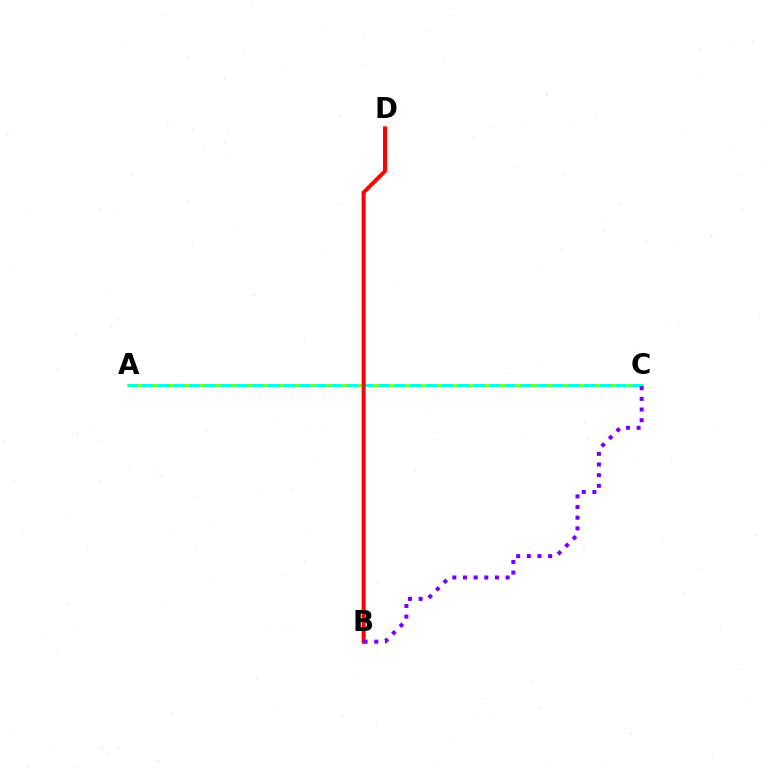{('A', 'C'): [{'color': '#84ff00', 'line_style': 'solid', 'thickness': 2.0}, {'color': '#00fff6', 'line_style': 'dashed', 'thickness': 2.15}], ('B', 'D'): [{'color': '#ff0000', 'line_style': 'solid', 'thickness': 2.87}], ('B', 'C'): [{'color': '#7200ff', 'line_style': 'dotted', 'thickness': 2.89}]}